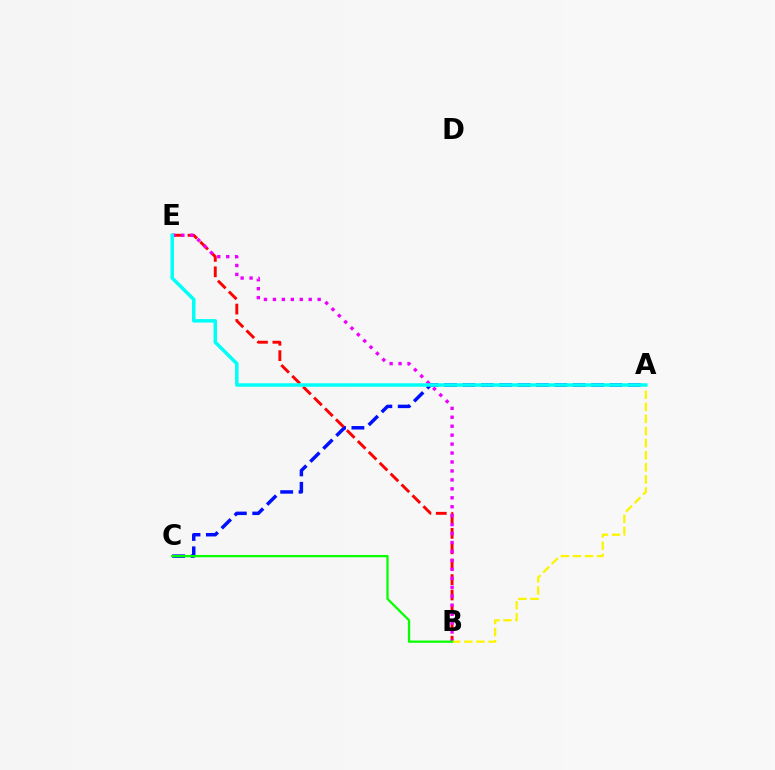{('A', 'C'): [{'color': '#0010ff', 'line_style': 'dashed', 'thickness': 2.5}], ('B', 'E'): [{'color': '#ff0000', 'line_style': 'dashed', 'thickness': 2.09}, {'color': '#ee00ff', 'line_style': 'dotted', 'thickness': 2.43}], ('A', 'B'): [{'color': '#fcf500', 'line_style': 'dashed', 'thickness': 1.64}], ('B', 'C'): [{'color': '#08ff00', 'line_style': 'solid', 'thickness': 1.64}], ('A', 'E'): [{'color': '#00fff6', 'line_style': 'solid', 'thickness': 2.51}]}